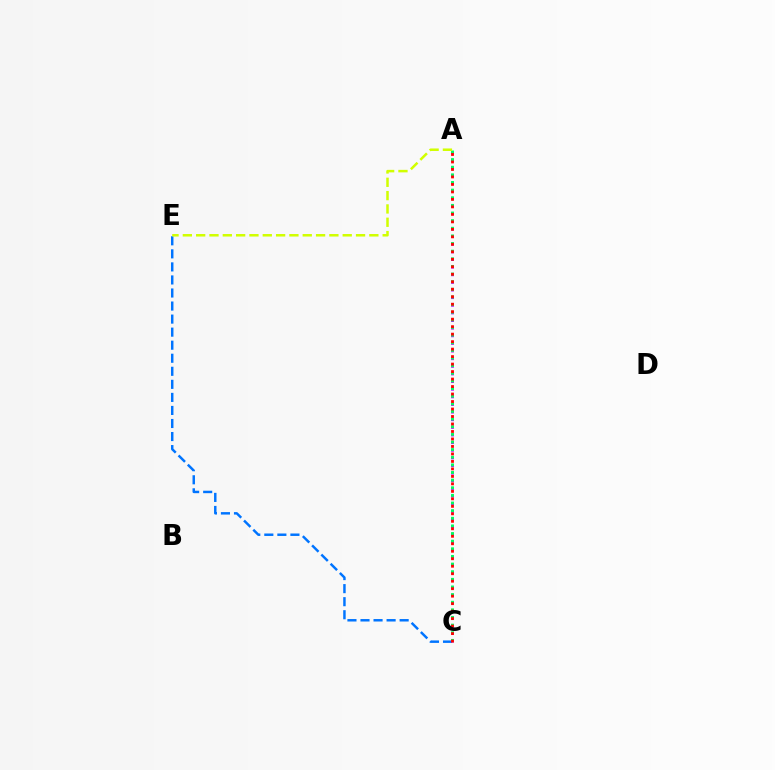{('C', 'E'): [{'color': '#0074ff', 'line_style': 'dashed', 'thickness': 1.77}], ('A', 'C'): [{'color': '#b900ff', 'line_style': 'dotted', 'thickness': 2.07}, {'color': '#00ff5c', 'line_style': 'dotted', 'thickness': 2.07}, {'color': '#ff0000', 'line_style': 'dotted', 'thickness': 2.03}], ('A', 'E'): [{'color': '#d1ff00', 'line_style': 'dashed', 'thickness': 1.81}]}